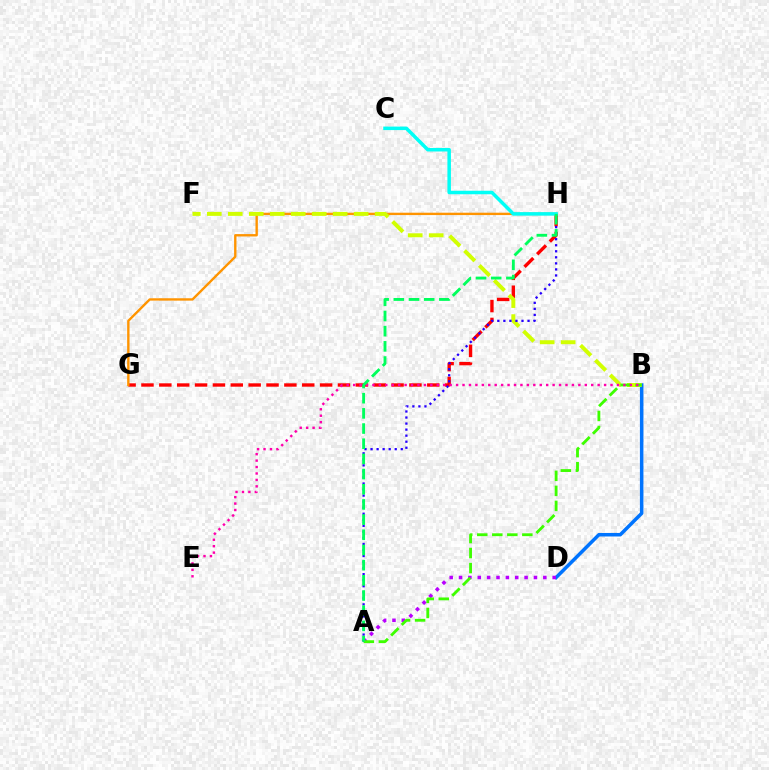{('B', 'D'): [{'color': '#0074ff', 'line_style': 'solid', 'thickness': 2.53}], ('G', 'H'): [{'color': '#ff0000', 'line_style': 'dashed', 'thickness': 2.43}, {'color': '#ff9400', 'line_style': 'solid', 'thickness': 1.71}], ('A', 'D'): [{'color': '#b900ff', 'line_style': 'dotted', 'thickness': 2.54}], ('B', 'F'): [{'color': '#d1ff00', 'line_style': 'dashed', 'thickness': 2.85}], ('A', 'H'): [{'color': '#2500ff', 'line_style': 'dotted', 'thickness': 1.64}, {'color': '#00ff5c', 'line_style': 'dashed', 'thickness': 2.06}], ('C', 'H'): [{'color': '#00fff6', 'line_style': 'solid', 'thickness': 2.52}], ('A', 'B'): [{'color': '#3dff00', 'line_style': 'dashed', 'thickness': 2.04}], ('B', 'E'): [{'color': '#ff00ac', 'line_style': 'dotted', 'thickness': 1.75}]}